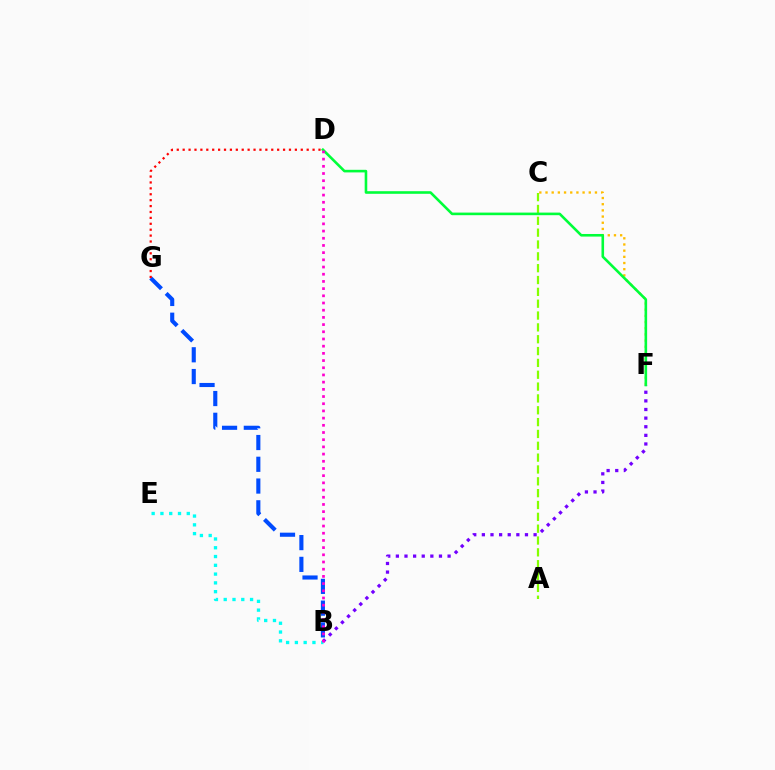{('B', 'F'): [{'color': '#7200ff', 'line_style': 'dotted', 'thickness': 2.34}], ('C', 'F'): [{'color': '#ffbd00', 'line_style': 'dotted', 'thickness': 1.68}], ('A', 'C'): [{'color': '#84ff00', 'line_style': 'dashed', 'thickness': 1.61}], ('B', 'G'): [{'color': '#004bff', 'line_style': 'dashed', 'thickness': 2.96}], ('B', 'E'): [{'color': '#00fff6', 'line_style': 'dotted', 'thickness': 2.39}], ('D', 'G'): [{'color': '#ff0000', 'line_style': 'dotted', 'thickness': 1.6}], ('D', 'F'): [{'color': '#00ff39', 'line_style': 'solid', 'thickness': 1.87}], ('B', 'D'): [{'color': '#ff00cf', 'line_style': 'dotted', 'thickness': 1.95}]}